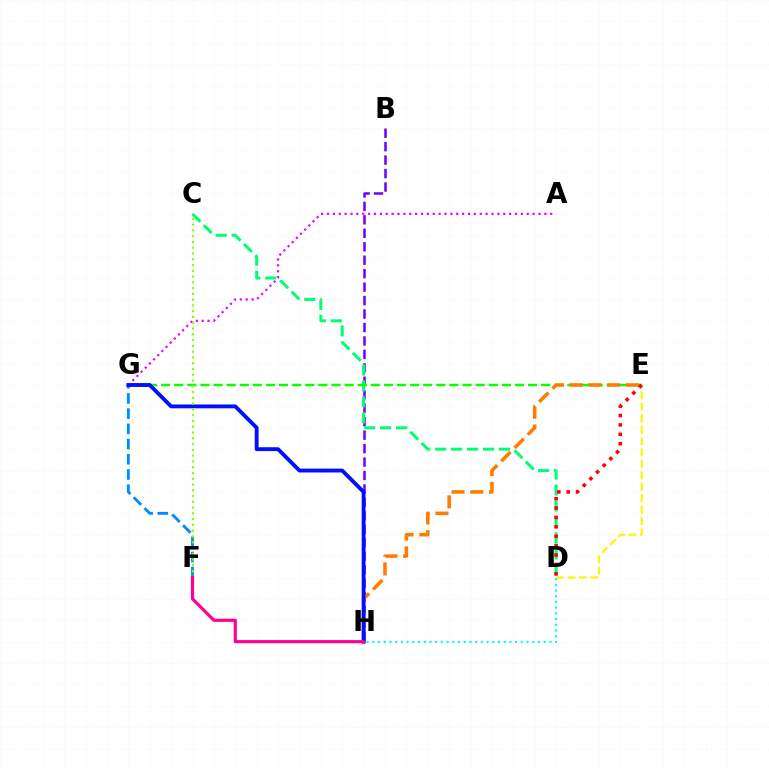{('D', 'H'): [{'color': '#00fff6', 'line_style': 'dotted', 'thickness': 1.55}], ('B', 'H'): [{'color': '#7200ff', 'line_style': 'dashed', 'thickness': 1.83}], ('C', 'D'): [{'color': '#00ff74', 'line_style': 'dashed', 'thickness': 2.17}], ('E', 'G'): [{'color': '#08ff00', 'line_style': 'dashed', 'thickness': 1.78}], ('F', 'G'): [{'color': '#008cff', 'line_style': 'dashed', 'thickness': 2.07}], ('E', 'H'): [{'color': '#ff7c00', 'line_style': 'dashed', 'thickness': 2.55}], ('D', 'E'): [{'color': '#fcf500', 'line_style': 'dashed', 'thickness': 1.55}, {'color': '#ff0000', 'line_style': 'dotted', 'thickness': 2.55}], ('A', 'G'): [{'color': '#ee00ff', 'line_style': 'dotted', 'thickness': 1.6}], ('G', 'H'): [{'color': '#0010ff', 'line_style': 'solid', 'thickness': 2.78}], ('C', 'F'): [{'color': '#84ff00', 'line_style': 'dotted', 'thickness': 1.57}], ('F', 'H'): [{'color': '#ff0094', 'line_style': 'solid', 'thickness': 2.27}]}